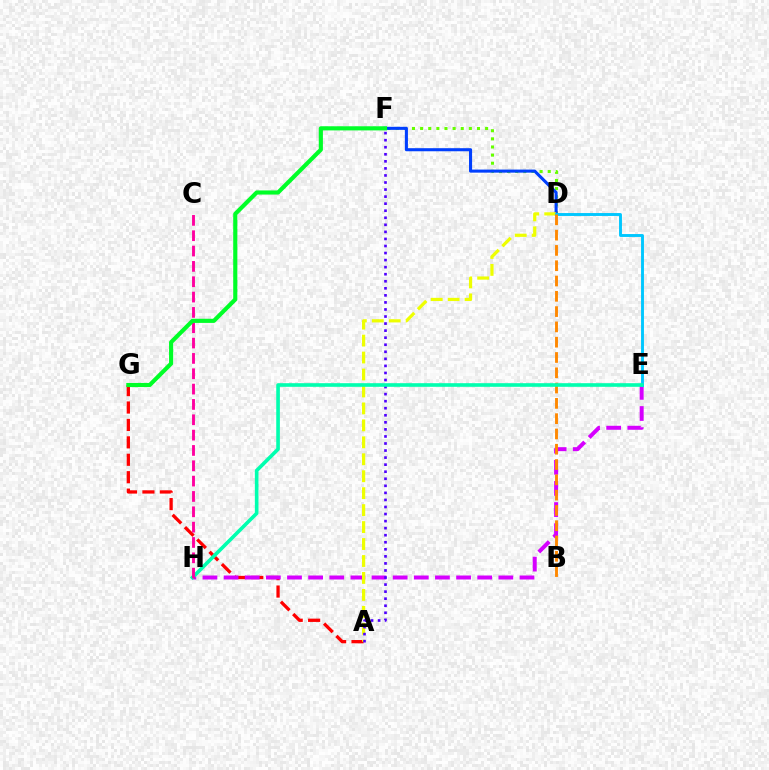{('A', 'G'): [{'color': '#ff0000', 'line_style': 'dashed', 'thickness': 2.37}], ('D', 'F'): [{'color': '#66ff00', 'line_style': 'dotted', 'thickness': 2.21}, {'color': '#003fff', 'line_style': 'solid', 'thickness': 2.21}], ('E', 'H'): [{'color': '#d600ff', 'line_style': 'dashed', 'thickness': 2.87}, {'color': '#00ffaf', 'line_style': 'solid', 'thickness': 2.61}], ('A', 'D'): [{'color': '#eeff00', 'line_style': 'dashed', 'thickness': 2.3}], ('D', 'E'): [{'color': '#00c7ff', 'line_style': 'solid', 'thickness': 2.09}], ('A', 'F'): [{'color': '#4f00ff', 'line_style': 'dotted', 'thickness': 1.92}], ('B', 'D'): [{'color': '#ff8800', 'line_style': 'dashed', 'thickness': 2.08}], ('C', 'H'): [{'color': '#ff00a0', 'line_style': 'dashed', 'thickness': 2.08}], ('F', 'G'): [{'color': '#00ff27', 'line_style': 'solid', 'thickness': 2.98}]}